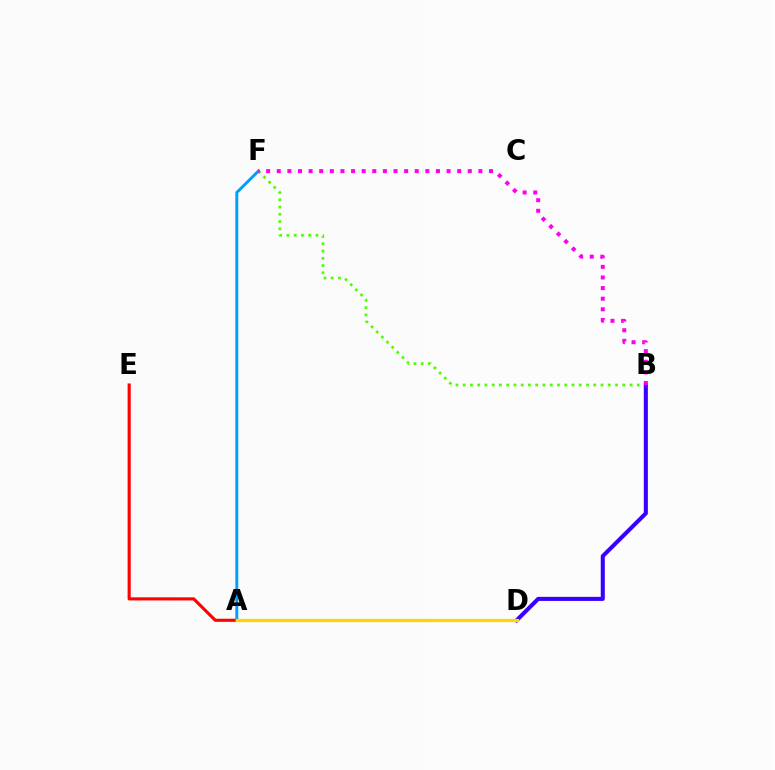{('A', 'E'): [{'color': '#ff0000', 'line_style': 'solid', 'thickness': 2.24}], ('A', 'D'): [{'color': '#00ff86', 'line_style': 'solid', 'thickness': 2.09}, {'color': '#ffd500', 'line_style': 'solid', 'thickness': 2.34}], ('B', 'F'): [{'color': '#4fff00', 'line_style': 'dotted', 'thickness': 1.97}, {'color': '#ff00ed', 'line_style': 'dotted', 'thickness': 2.88}], ('B', 'D'): [{'color': '#3700ff', 'line_style': 'solid', 'thickness': 2.93}], ('A', 'F'): [{'color': '#009eff', 'line_style': 'solid', 'thickness': 2.11}]}